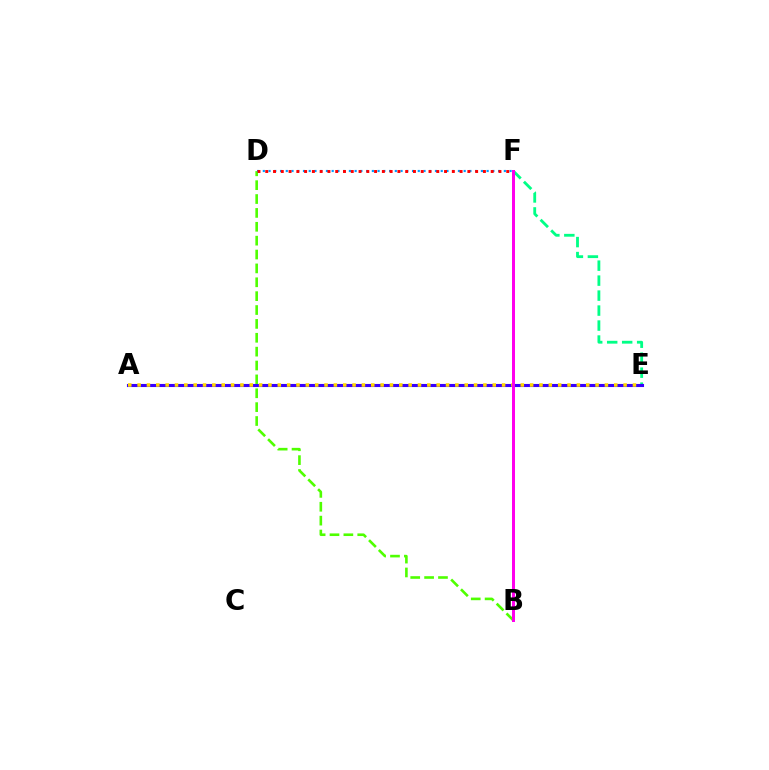{('B', 'D'): [{'color': '#4fff00', 'line_style': 'dashed', 'thickness': 1.88}], ('D', 'F'): [{'color': '#009eff', 'line_style': 'dotted', 'thickness': 1.56}, {'color': '#ff0000', 'line_style': 'dotted', 'thickness': 2.11}], ('E', 'F'): [{'color': '#00ff86', 'line_style': 'dashed', 'thickness': 2.04}], ('A', 'E'): [{'color': '#3700ff', 'line_style': 'solid', 'thickness': 2.22}, {'color': '#ffd500', 'line_style': 'dotted', 'thickness': 2.54}], ('B', 'F'): [{'color': '#ff00ed', 'line_style': 'solid', 'thickness': 2.15}]}